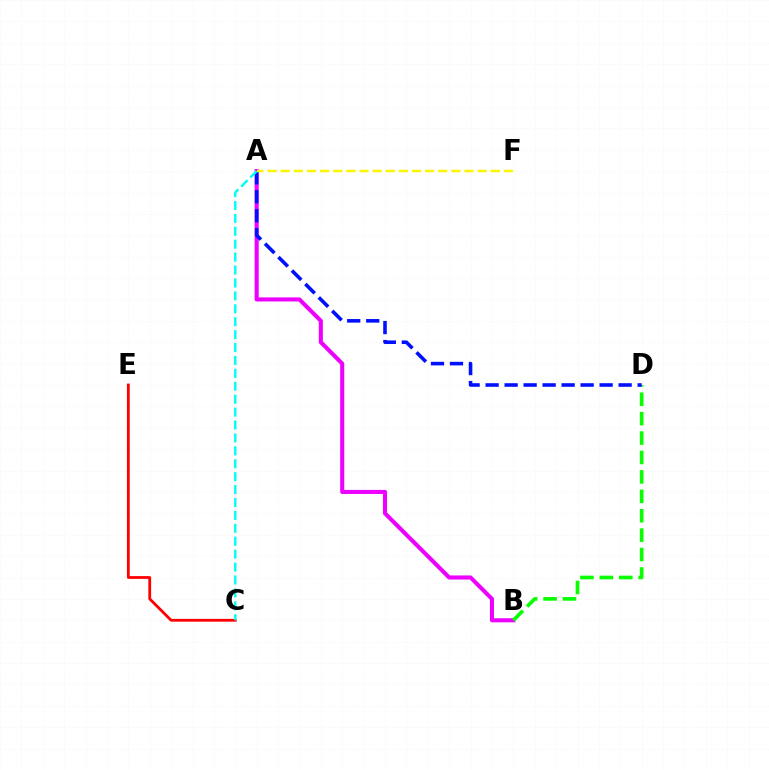{('C', 'E'): [{'color': '#ff0000', 'line_style': 'solid', 'thickness': 2.01}], ('A', 'B'): [{'color': '#ee00ff', 'line_style': 'solid', 'thickness': 2.94}], ('B', 'D'): [{'color': '#08ff00', 'line_style': 'dashed', 'thickness': 2.64}], ('A', 'D'): [{'color': '#0010ff', 'line_style': 'dashed', 'thickness': 2.58}], ('A', 'C'): [{'color': '#00fff6', 'line_style': 'dashed', 'thickness': 1.75}], ('A', 'F'): [{'color': '#fcf500', 'line_style': 'dashed', 'thickness': 1.78}]}